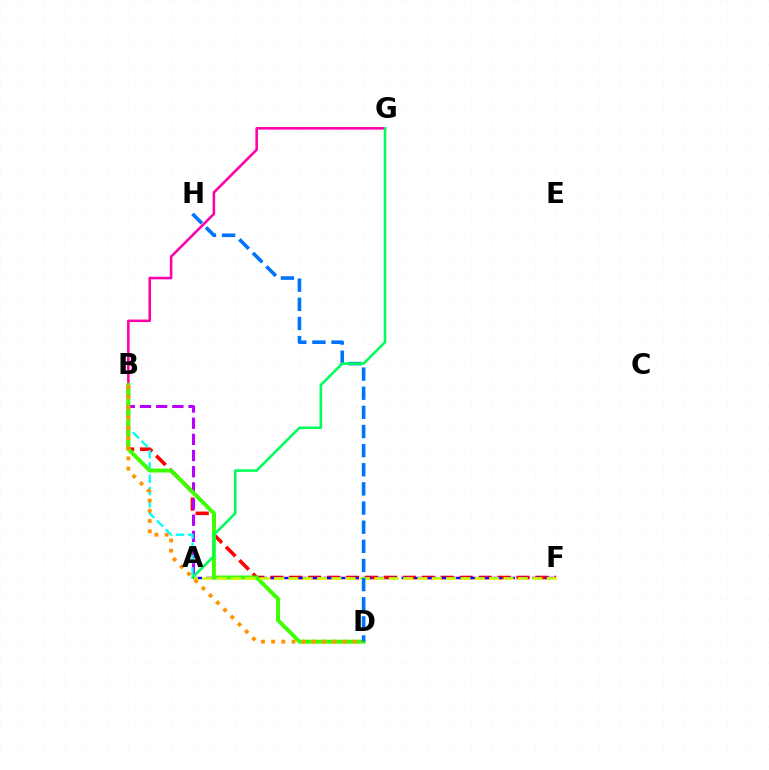{('B', 'F'): [{'color': '#ff0000', 'line_style': 'dashed', 'thickness': 2.57}], ('B', 'G'): [{'color': '#ff00ac', 'line_style': 'solid', 'thickness': 1.85}], ('A', 'B'): [{'color': '#b900ff', 'line_style': 'dashed', 'thickness': 2.2}, {'color': '#00fff6', 'line_style': 'dashed', 'thickness': 1.67}], ('A', 'F'): [{'color': '#2500ff', 'line_style': 'dashed', 'thickness': 1.77}, {'color': '#d1ff00', 'line_style': 'dashed', 'thickness': 1.95}], ('B', 'D'): [{'color': '#3dff00', 'line_style': 'solid', 'thickness': 2.83}, {'color': '#ff9400', 'line_style': 'dotted', 'thickness': 2.77}], ('D', 'H'): [{'color': '#0074ff', 'line_style': 'dashed', 'thickness': 2.6}], ('A', 'G'): [{'color': '#00ff5c', 'line_style': 'solid', 'thickness': 1.87}]}